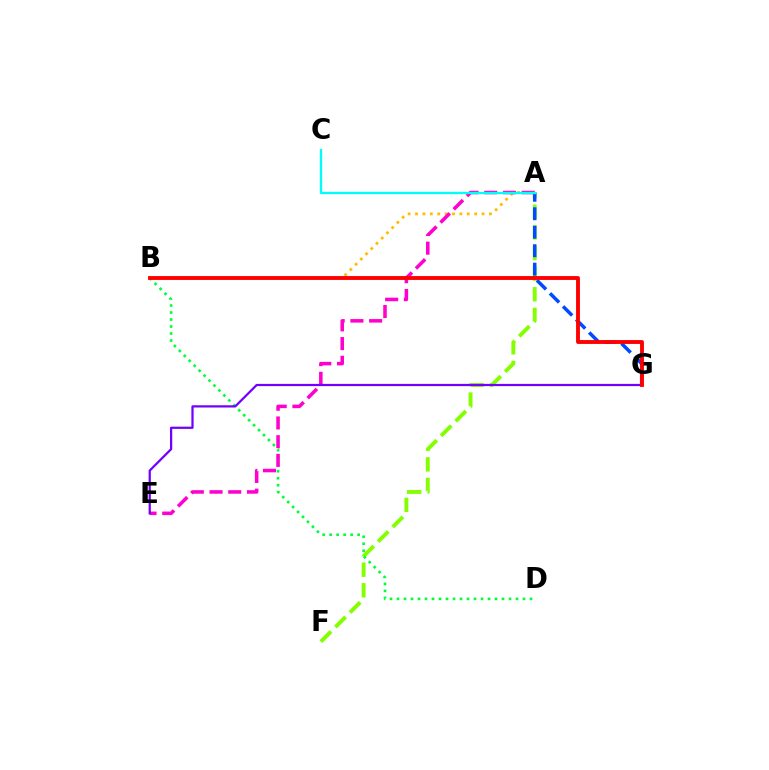{('A', 'F'): [{'color': '#84ff00', 'line_style': 'dashed', 'thickness': 2.8}], ('A', 'B'): [{'color': '#ffbd00', 'line_style': 'dotted', 'thickness': 2.01}], ('B', 'D'): [{'color': '#00ff39', 'line_style': 'dotted', 'thickness': 1.9}], ('A', 'G'): [{'color': '#004bff', 'line_style': 'dashed', 'thickness': 2.51}], ('A', 'E'): [{'color': '#ff00cf', 'line_style': 'dashed', 'thickness': 2.54}], ('A', 'C'): [{'color': '#00fff6', 'line_style': 'solid', 'thickness': 1.67}], ('E', 'G'): [{'color': '#7200ff', 'line_style': 'solid', 'thickness': 1.61}], ('B', 'G'): [{'color': '#ff0000', 'line_style': 'solid', 'thickness': 2.78}]}